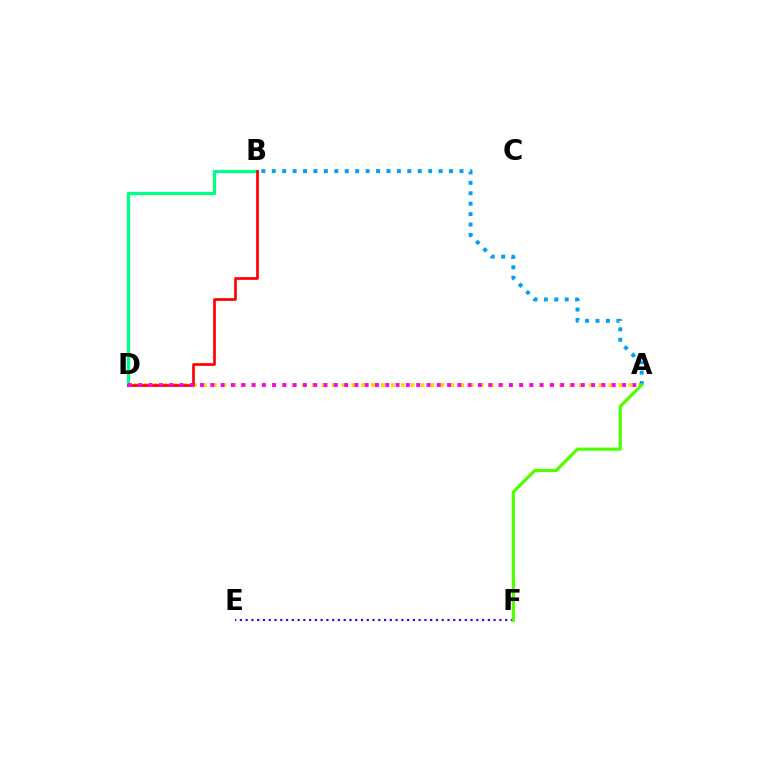{('B', 'D'): [{'color': '#00ff86', 'line_style': 'solid', 'thickness': 2.35}, {'color': '#ff0000', 'line_style': 'solid', 'thickness': 1.94}], ('A', 'D'): [{'color': '#ffd500', 'line_style': 'dotted', 'thickness': 2.69}, {'color': '#ff00ed', 'line_style': 'dotted', 'thickness': 2.8}], ('E', 'F'): [{'color': '#3700ff', 'line_style': 'dotted', 'thickness': 1.57}], ('A', 'B'): [{'color': '#009eff', 'line_style': 'dotted', 'thickness': 2.83}], ('A', 'F'): [{'color': '#4fff00', 'line_style': 'solid', 'thickness': 2.29}]}